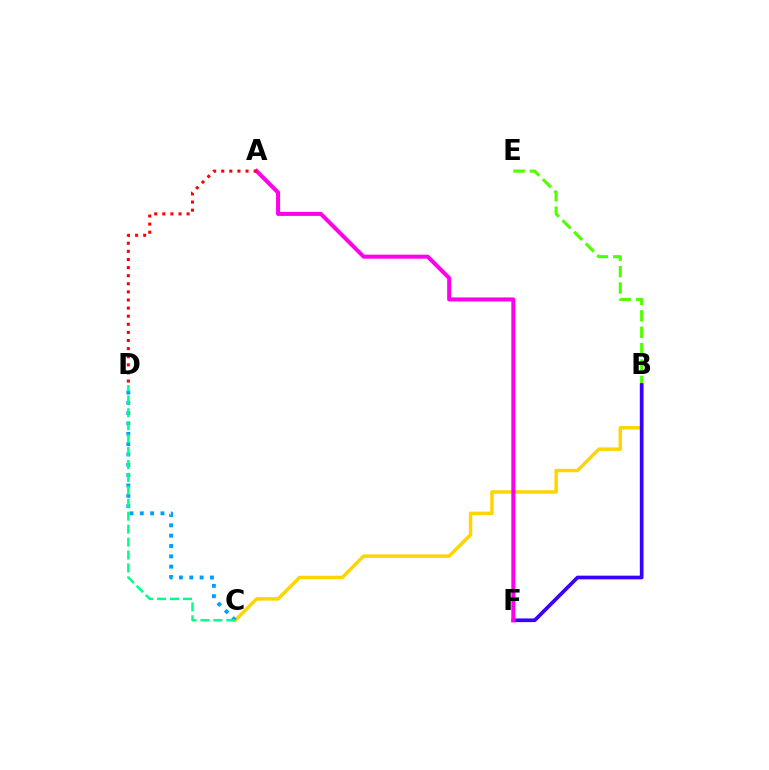{('B', 'C'): [{'color': '#ffd500', 'line_style': 'solid', 'thickness': 2.49}], ('B', 'E'): [{'color': '#4fff00', 'line_style': 'dashed', 'thickness': 2.23}], ('B', 'F'): [{'color': '#3700ff', 'line_style': 'solid', 'thickness': 2.65}], ('A', 'F'): [{'color': '#ff00ed', 'line_style': 'solid', 'thickness': 2.9}], ('C', 'D'): [{'color': '#009eff', 'line_style': 'dotted', 'thickness': 2.81}, {'color': '#00ff86', 'line_style': 'dashed', 'thickness': 1.76}], ('A', 'D'): [{'color': '#ff0000', 'line_style': 'dotted', 'thickness': 2.2}]}